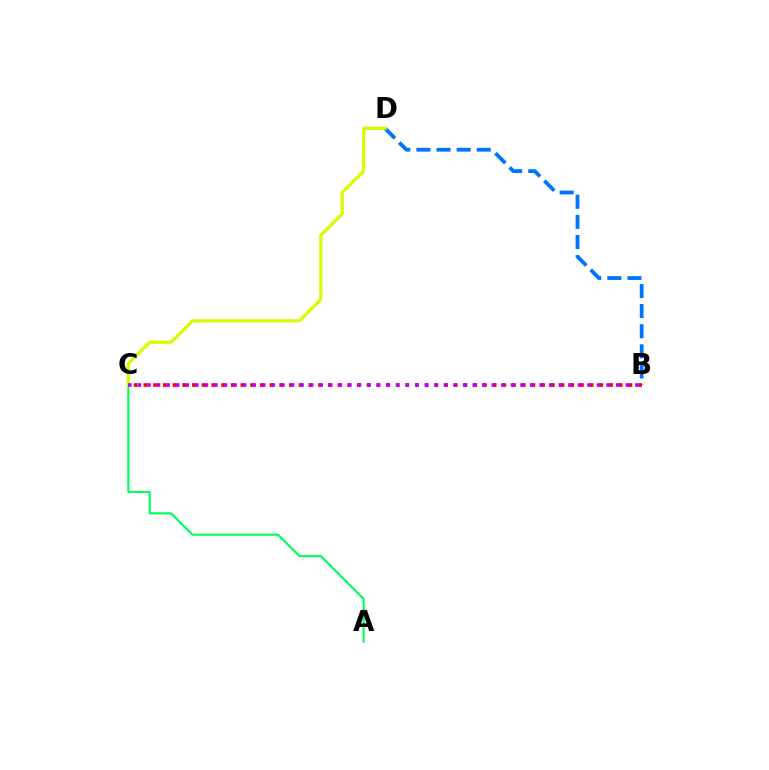{('B', 'D'): [{'color': '#0074ff', 'line_style': 'dashed', 'thickness': 2.73}], ('B', 'C'): [{'color': '#ff0000', 'line_style': 'dotted', 'thickness': 2.64}, {'color': '#b900ff', 'line_style': 'dotted', 'thickness': 2.6}], ('A', 'C'): [{'color': '#00ff5c', 'line_style': 'solid', 'thickness': 1.53}], ('C', 'D'): [{'color': '#d1ff00', 'line_style': 'solid', 'thickness': 2.35}]}